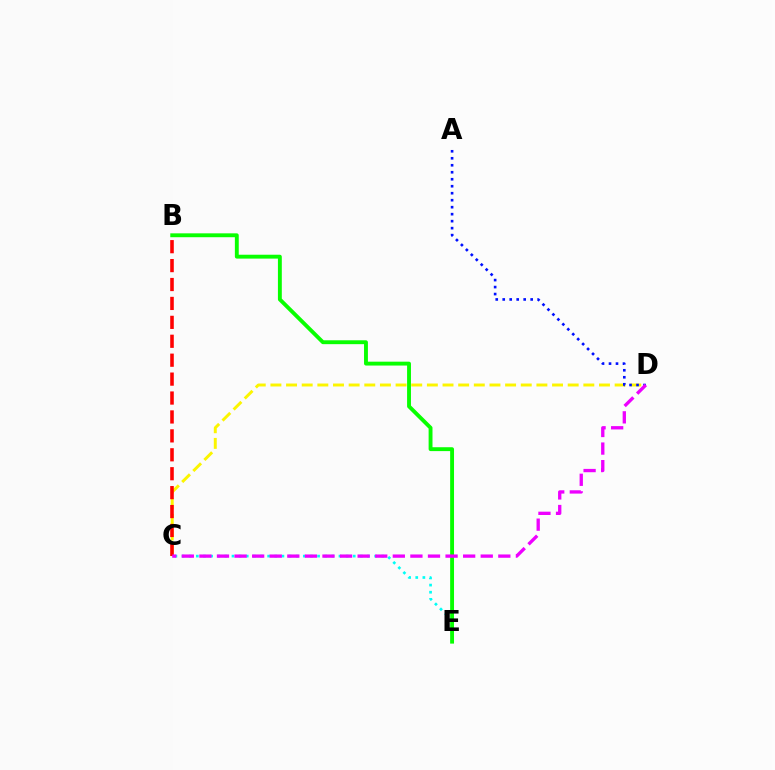{('C', 'E'): [{'color': '#00fff6', 'line_style': 'dotted', 'thickness': 1.94}], ('B', 'E'): [{'color': '#08ff00', 'line_style': 'solid', 'thickness': 2.79}], ('C', 'D'): [{'color': '#fcf500', 'line_style': 'dashed', 'thickness': 2.13}, {'color': '#ee00ff', 'line_style': 'dashed', 'thickness': 2.39}], ('A', 'D'): [{'color': '#0010ff', 'line_style': 'dotted', 'thickness': 1.9}], ('B', 'C'): [{'color': '#ff0000', 'line_style': 'dashed', 'thickness': 2.57}]}